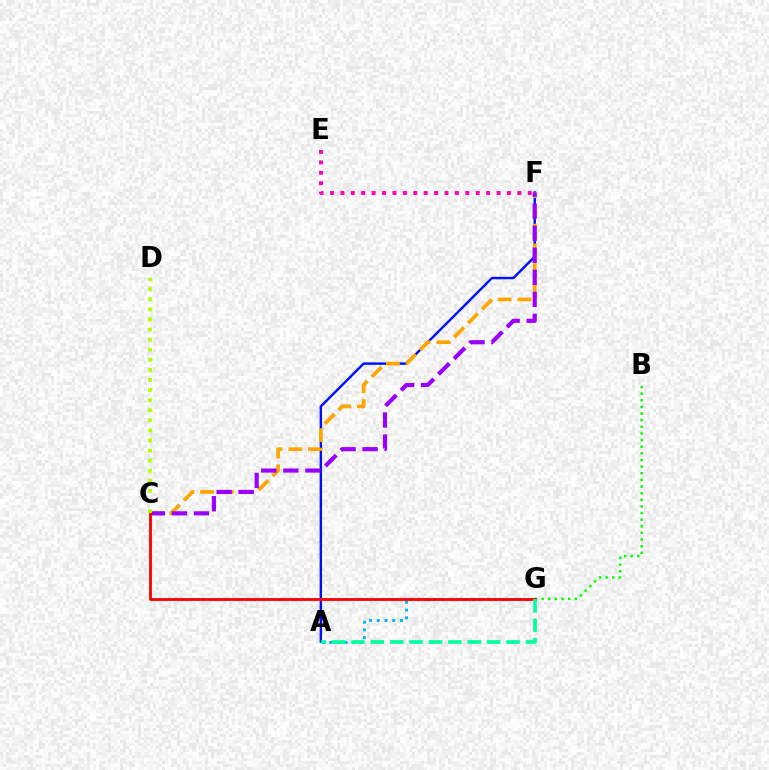{('A', 'F'): [{'color': '#0010ff', 'line_style': 'solid', 'thickness': 1.75}], ('C', 'F'): [{'color': '#ffa500', 'line_style': 'dashed', 'thickness': 2.68}, {'color': '#9b00ff', 'line_style': 'dashed', 'thickness': 2.99}], ('E', 'F'): [{'color': '#ff00bd', 'line_style': 'dotted', 'thickness': 2.83}], ('B', 'G'): [{'color': '#08ff00', 'line_style': 'dotted', 'thickness': 1.8}], ('A', 'G'): [{'color': '#00b5ff', 'line_style': 'dotted', 'thickness': 2.1}, {'color': '#00ff9d', 'line_style': 'dashed', 'thickness': 2.63}], ('C', 'G'): [{'color': '#ff0000', 'line_style': 'solid', 'thickness': 2.04}], ('C', 'D'): [{'color': '#b3ff00', 'line_style': 'dotted', 'thickness': 2.74}]}